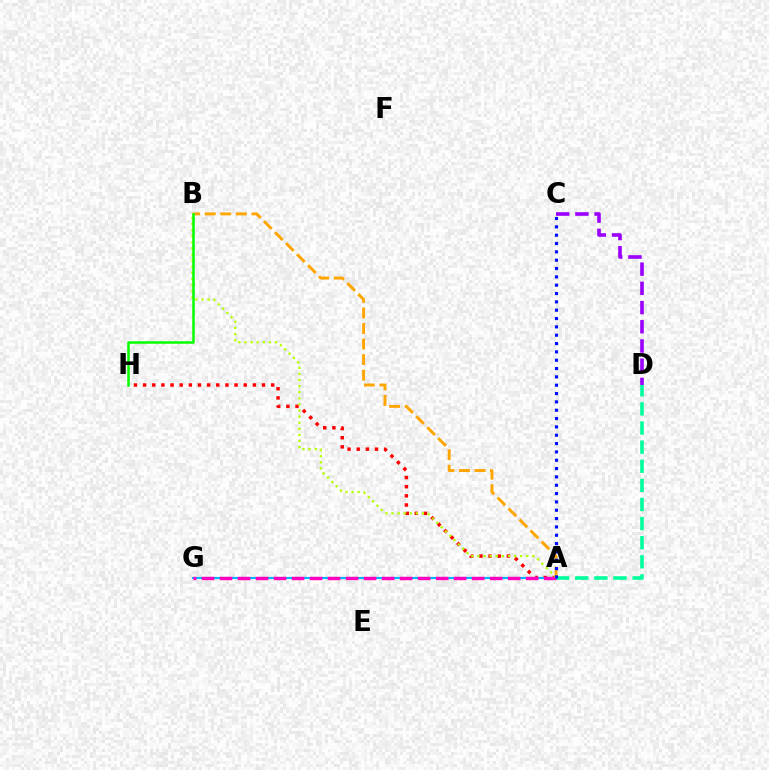{('A', 'D'): [{'color': '#00ff9d', 'line_style': 'dashed', 'thickness': 2.6}], ('A', 'H'): [{'color': '#ff0000', 'line_style': 'dotted', 'thickness': 2.48}], ('C', 'D'): [{'color': '#9b00ff', 'line_style': 'dashed', 'thickness': 2.61}], ('A', 'G'): [{'color': '#00b5ff', 'line_style': 'solid', 'thickness': 1.54}, {'color': '#ff00bd', 'line_style': 'dashed', 'thickness': 2.45}], ('A', 'B'): [{'color': '#b3ff00', 'line_style': 'dotted', 'thickness': 1.66}, {'color': '#ffa500', 'line_style': 'dashed', 'thickness': 2.11}], ('B', 'H'): [{'color': '#08ff00', 'line_style': 'solid', 'thickness': 1.81}], ('A', 'C'): [{'color': '#0010ff', 'line_style': 'dotted', 'thickness': 2.26}]}